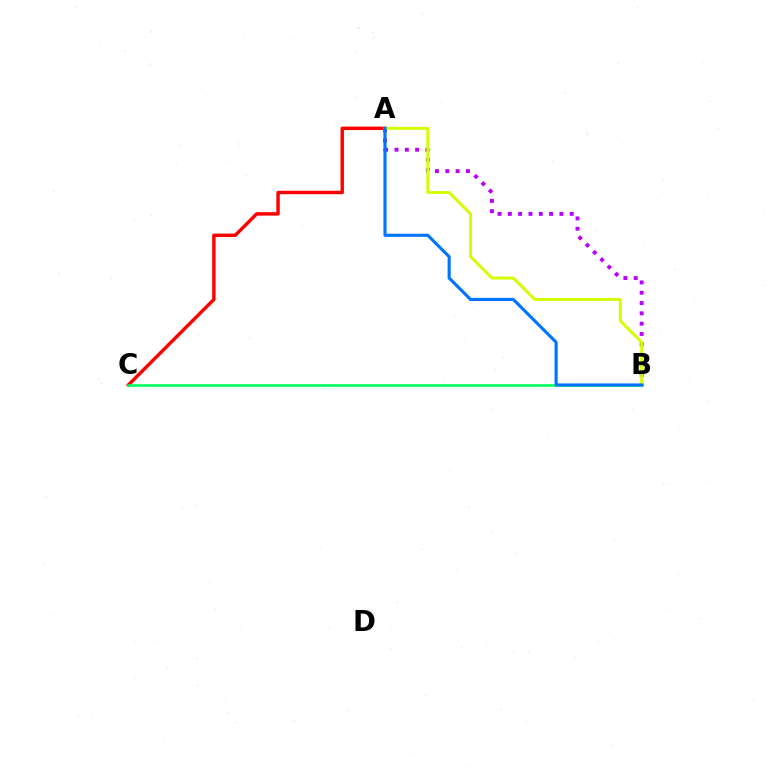{('A', 'C'): [{'color': '#ff0000', 'line_style': 'solid', 'thickness': 2.47}], ('A', 'B'): [{'color': '#b900ff', 'line_style': 'dotted', 'thickness': 2.8}, {'color': '#d1ff00', 'line_style': 'solid', 'thickness': 2.11}, {'color': '#0074ff', 'line_style': 'solid', 'thickness': 2.24}], ('B', 'C'): [{'color': '#00ff5c', 'line_style': 'solid', 'thickness': 1.89}]}